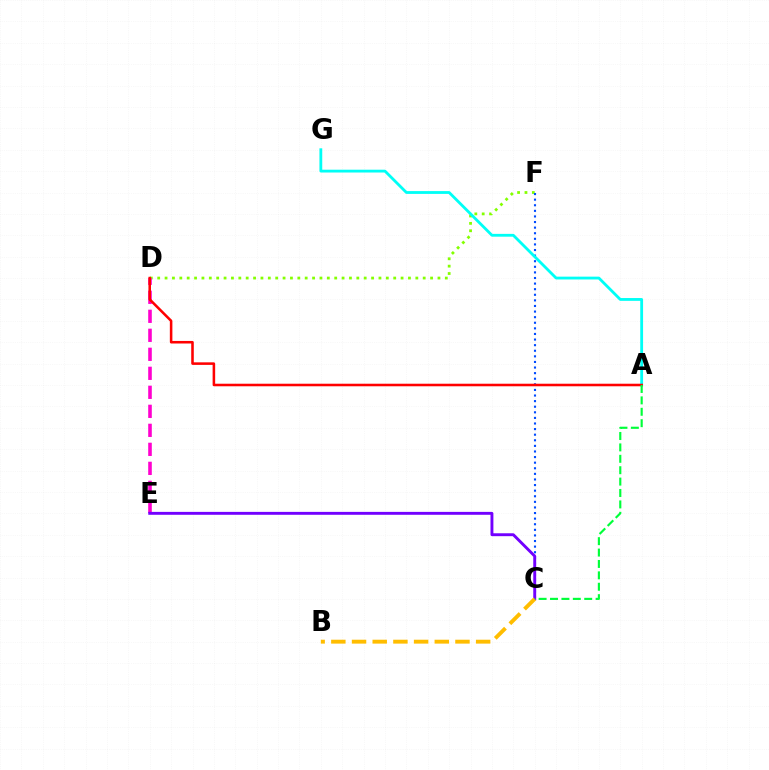{('D', 'F'): [{'color': '#84ff00', 'line_style': 'dotted', 'thickness': 2.0}], ('C', 'F'): [{'color': '#004bff', 'line_style': 'dotted', 'thickness': 1.52}], ('D', 'E'): [{'color': '#ff00cf', 'line_style': 'dashed', 'thickness': 2.58}], ('A', 'G'): [{'color': '#00fff6', 'line_style': 'solid', 'thickness': 2.03}], ('A', 'D'): [{'color': '#ff0000', 'line_style': 'solid', 'thickness': 1.84}], ('C', 'E'): [{'color': '#7200ff', 'line_style': 'solid', 'thickness': 2.09}], ('B', 'C'): [{'color': '#ffbd00', 'line_style': 'dashed', 'thickness': 2.81}], ('A', 'C'): [{'color': '#00ff39', 'line_style': 'dashed', 'thickness': 1.55}]}